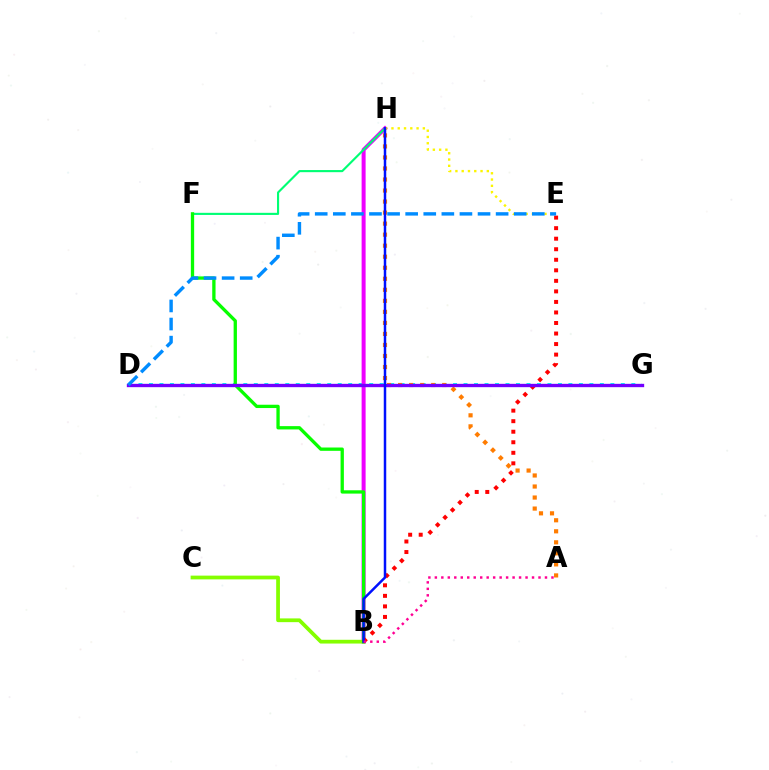{('D', 'G'): [{'color': '#00fff6', 'line_style': 'dotted', 'thickness': 2.85}, {'color': '#7200ff', 'line_style': 'solid', 'thickness': 2.41}], ('A', 'H'): [{'color': '#ff7c00', 'line_style': 'dotted', 'thickness': 3.0}], ('B', 'H'): [{'color': '#ee00ff', 'line_style': 'solid', 'thickness': 2.87}, {'color': '#0010ff', 'line_style': 'solid', 'thickness': 1.79}], ('B', 'C'): [{'color': '#84ff00', 'line_style': 'solid', 'thickness': 2.7}], ('F', 'H'): [{'color': '#00ff74', 'line_style': 'solid', 'thickness': 1.53}], ('B', 'F'): [{'color': '#08ff00', 'line_style': 'solid', 'thickness': 2.38}], ('B', 'E'): [{'color': '#ff0000', 'line_style': 'dotted', 'thickness': 2.86}], ('E', 'H'): [{'color': '#fcf500', 'line_style': 'dotted', 'thickness': 1.71}], ('D', 'E'): [{'color': '#008cff', 'line_style': 'dashed', 'thickness': 2.46}], ('A', 'B'): [{'color': '#ff0094', 'line_style': 'dotted', 'thickness': 1.76}]}